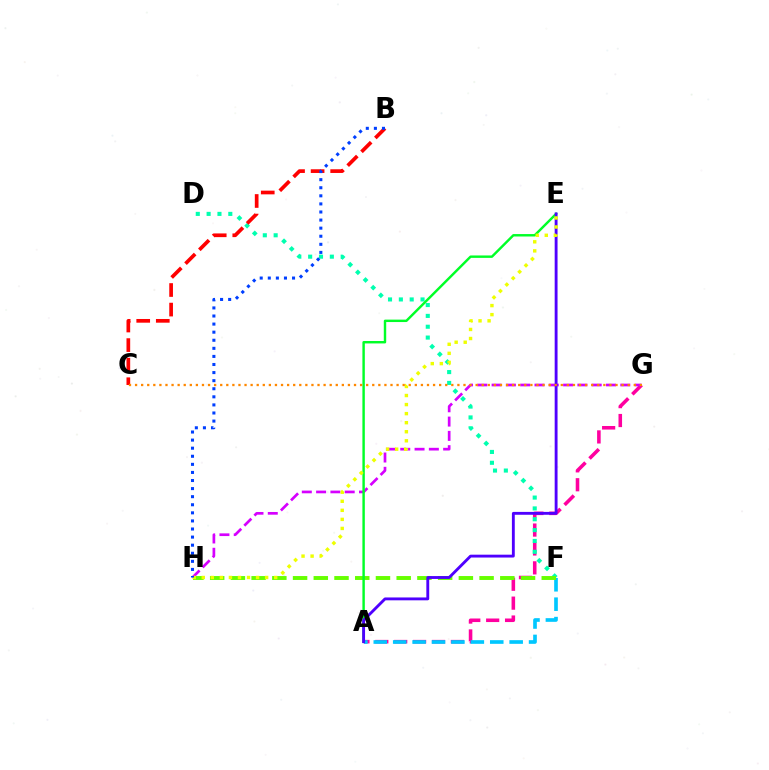{('A', 'G'): [{'color': '#ff00a0', 'line_style': 'dashed', 'thickness': 2.57}], ('A', 'F'): [{'color': '#00c7ff', 'line_style': 'dashed', 'thickness': 2.64}], ('D', 'F'): [{'color': '#00ffaf', 'line_style': 'dotted', 'thickness': 2.95}], ('F', 'H'): [{'color': '#66ff00', 'line_style': 'dashed', 'thickness': 2.82}], ('G', 'H'): [{'color': '#d600ff', 'line_style': 'dashed', 'thickness': 1.94}], ('A', 'E'): [{'color': '#00ff27', 'line_style': 'solid', 'thickness': 1.75}, {'color': '#4f00ff', 'line_style': 'solid', 'thickness': 2.06}], ('B', 'C'): [{'color': '#ff0000', 'line_style': 'dashed', 'thickness': 2.66}], ('E', 'H'): [{'color': '#eeff00', 'line_style': 'dotted', 'thickness': 2.46}], ('B', 'H'): [{'color': '#003fff', 'line_style': 'dotted', 'thickness': 2.2}], ('C', 'G'): [{'color': '#ff8800', 'line_style': 'dotted', 'thickness': 1.65}]}